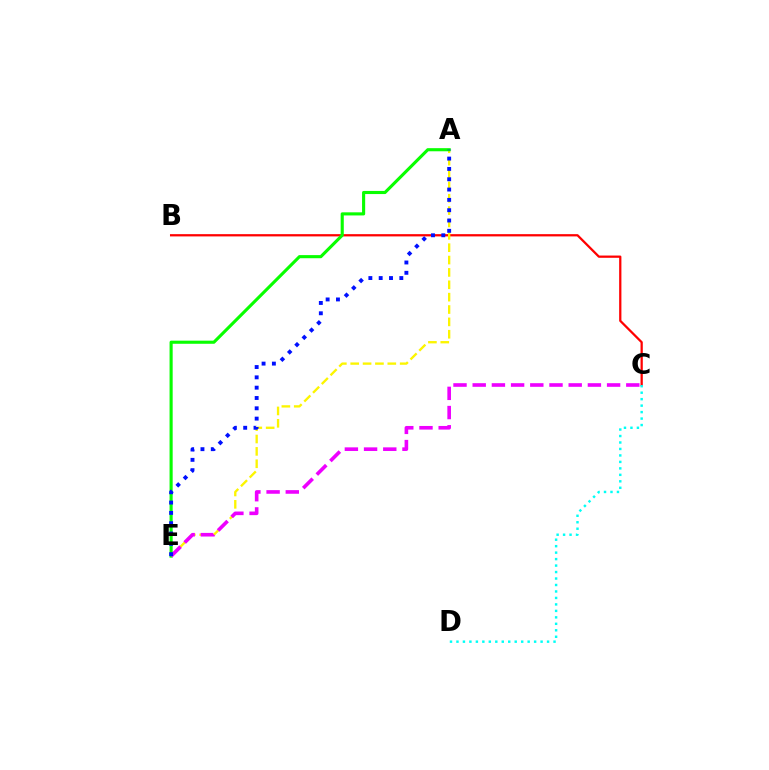{('B', 'C'): [{'color': '#ff0000', 'line_style': 'solid', 'thickness': 1.63}], ('C', 'D'): [{'color': '#00fff6', 'line_style': 'dotted', 'thickness': 1.76}], ('A', 'E'): [{'color': '#fcf500', 'line_style': 'dashed', 'thickness': 1.68}, {'color': '#08ff00', 'line_style': 'solid', 'thickness': 2.24}, {'color': '#0010ff', 'line_style': 'dotted', 'thickness': 2.8}], ('C', 'E'): [{'color': '#ee00ff', 'line_style': 'dashed', 'thickness': 2.61}]}